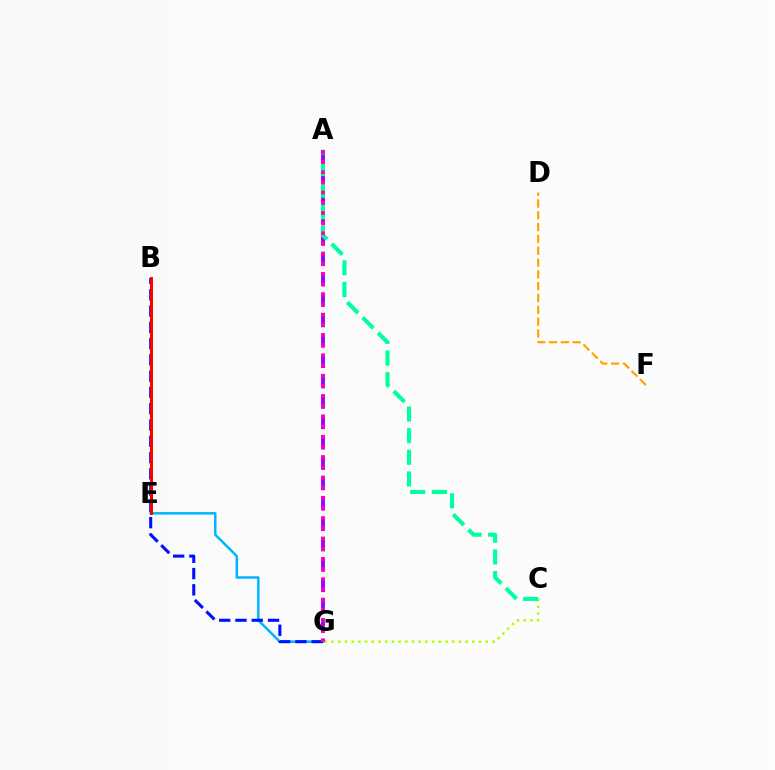{('A', 'G'): [{'color': '#9b00ff', 'line_style': 'dashed', 'thickness': 2.77}, {'color': '#ff00bd', 'line_style': 'dotted', 'thickness': 2.76}], ('B', 'E'): [{'color': '#08ff00', 'line_style': 'dashed', 'thickness': 1.57}, {'color': '#ff0000', 'line_style': 'solid', 'thickness': 2.14}], ('E', 'G'): [{'color': '#00b5ff', 'line_style': 'solid', 'thickness': 1.8}], ('C', 'G'): [{'color': '#b3ff00', 'line_style': 'dotted', 'thickness': 1.82}], ('A', 'C'): [{'color': '#00ff9d', 'line_style': 'dashed', 'thickness': 2.94}], ('B', 'G'): [{'color': '#0010ff', 'line_style': 'dashed', 'thickness': 2.21}], ('D', 'F'): [{'color': '#ffa500', 'line_style': 'dashed', 'thickness': 1.6}]}